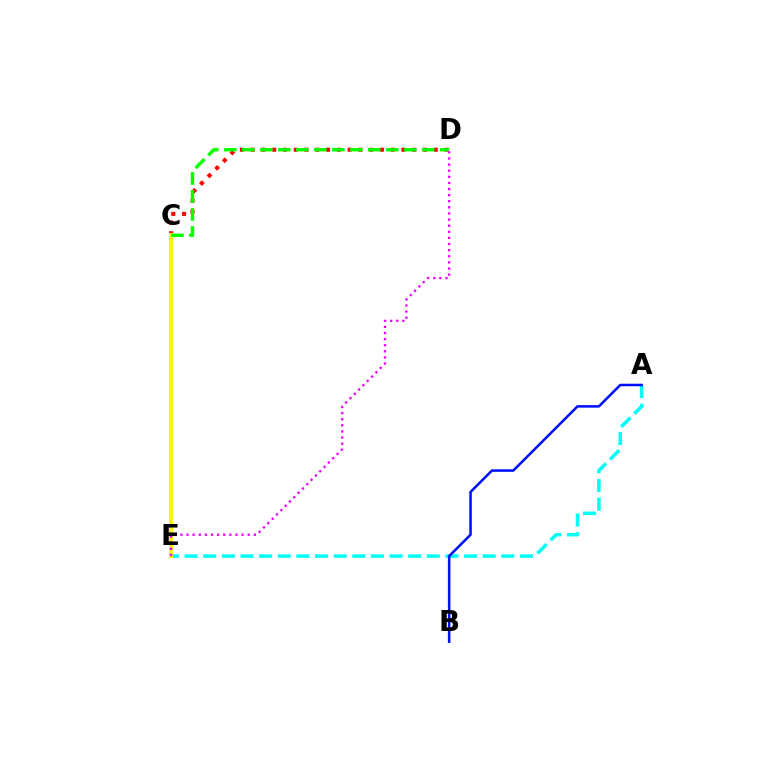{('C', 'D'): [{'color': '#ff0000', 'line_style': 'dotted', 'thickness': 2.93}, {'color': '#08ff00', 'line_style': 'dashed', 'thickness': 2.44}], ('A', 'E'): [{'color': '#00fff6', 'line_style': 'dashed', 'thickness': 2.53}], ('C', 'E'): [{'color': '#fcf500', 'line_style': 'solid', 'thickness': 2.92}], ('A', 'B'): [{'color': '#0010ff', 'line_style': 'solid', 'thickness': 1.82}], ('D', 'E'): [{'color': '#ee00ff', 'line_style': 'dotted', 'thickness': 1.66}]}